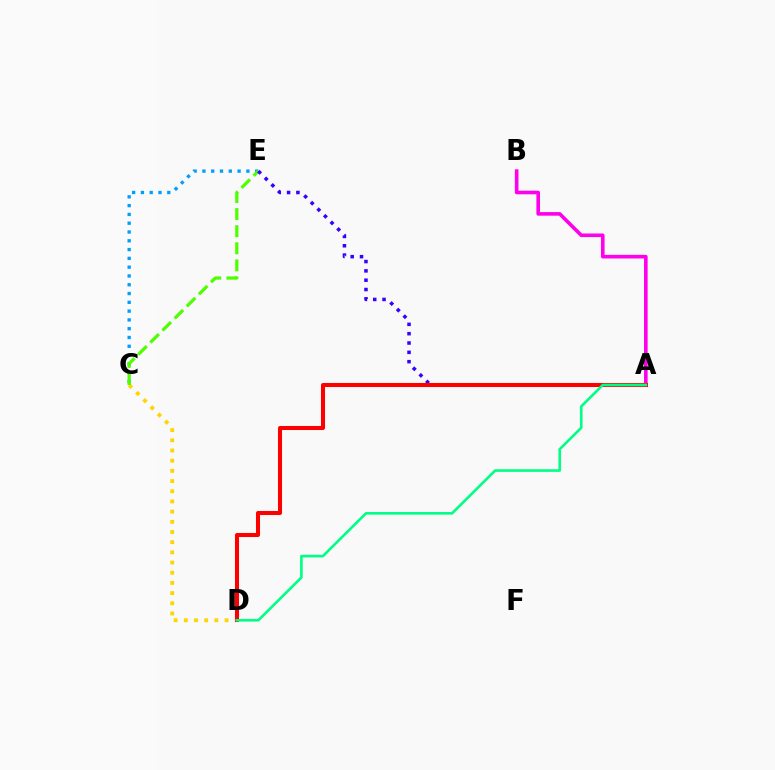{('A', 'B'): [{'color': '#ff00ed', 'line_style': 'solid', 'thickness': 2.6}], ('C', 'E'): [{'color': '#009eff', 'line_style': 'dotted', 'thickness': 2.39}, {'color': '#4fff00', 'line_style': 'dashed', 'thickness': 2.32}], ('C', 'D'): [{'color': '#ffd500', 'line_style': 'dotted', 'thickness': 2.77}], ('A', 'E'): [{'color': '#3700ff', 'line_style': 'dotted', 'thickness': 2.53}], ('A', 'D'): [{'color': '#ff0000', 'line_style': 'solid', 'thickness': 2.91}, {'color': '#00ff86', 'line_style': 'solid', 'thickness': 1.89}]}